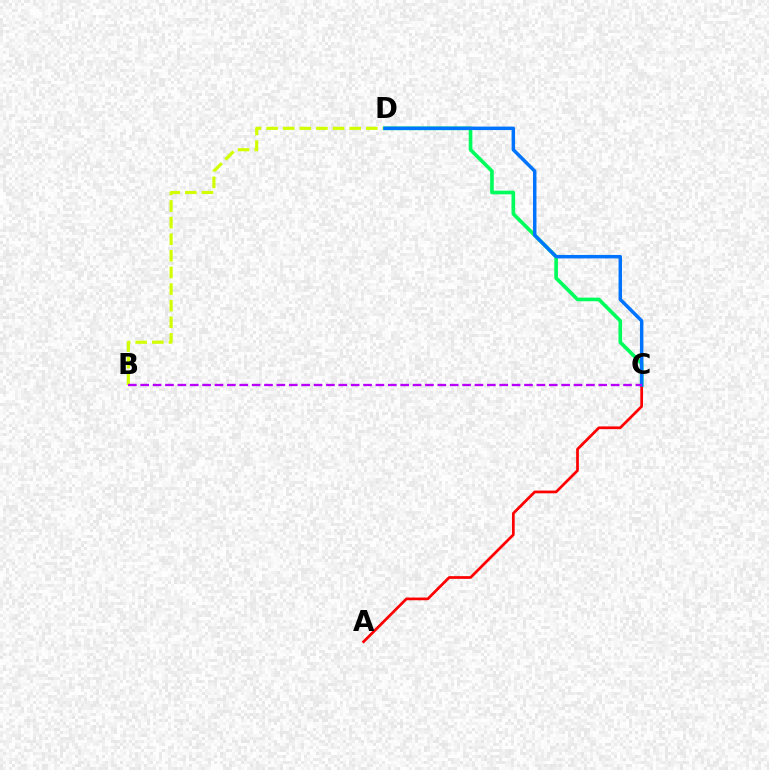{('B', 'D'): [{'color': '#d1ff00', 'line_style': 'dashed', 'thickness': 2.26}], ('C', 'D'): [{'color': '#00ff5c', 'line_style': 'solid', 'thickness': 2.61}, {'color': '#0074ff', 'line_style': 'solid', 'thickness': 2.5}], ('A', 'C'): [{'color': '#ff0000', 'line_style': 'solid', 'thickness': 1.96}], ('B', 'C'): [{'color': '#b900ff', 'line_style': 'dashed', 'thickness': 1.68}]}